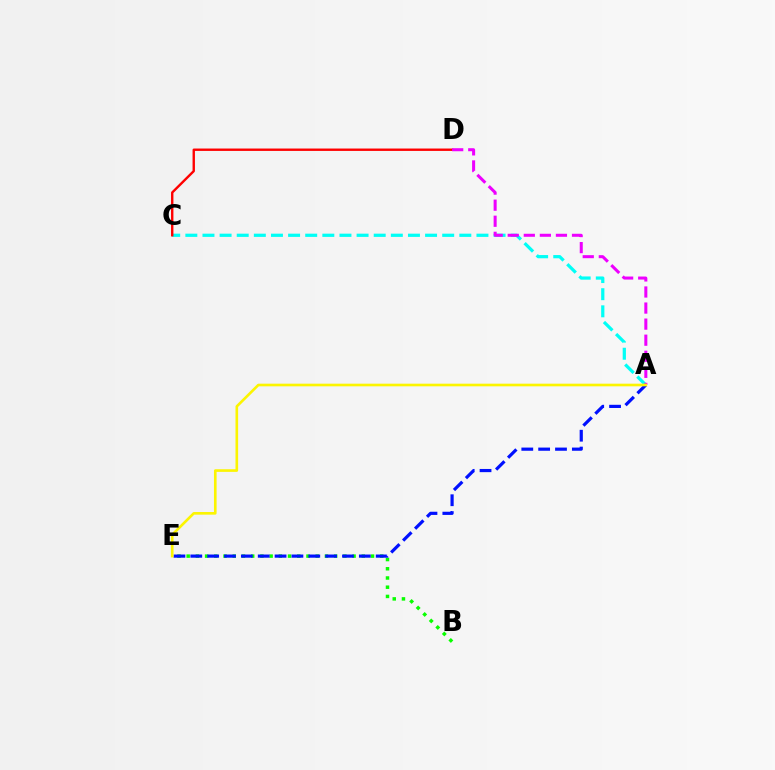{('B', 'E'): [{'color': '#08ff00', 'line_style': 'dotted', 'thickness': 2.5}], ('A', 'C'): [{'color': '#00fff6', 'line_style': 'dashed', 'thickness': 2.33}], ('C', 'D'): [{'color': '#ff0000', 'line_style': 'solid', 'thickness': 1.72}], ('A', 'E'): [{'color': '#0010ff', 'line_style': 'dashed', 'thickness': 2.29}, {'color': '#fcf500', 'line_style': 'solid', 'thickness': 1.9}], ('A', 'D'): [{'color': '#ee00ff', 'line_style': 'dashed', 'thickness': 2.18}]}